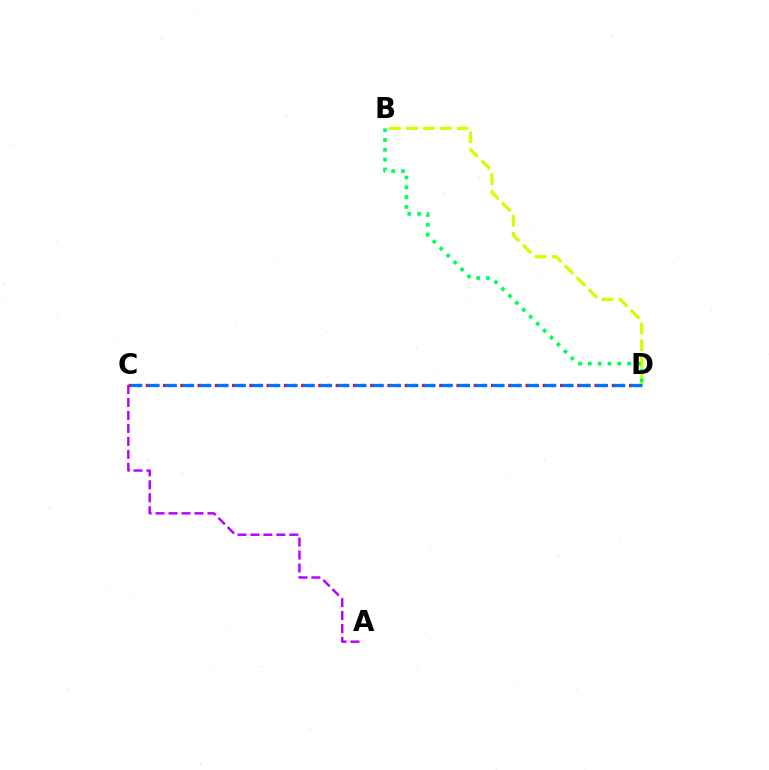{('C', 'D'): [{'color': '#ff0000', 'line_style': 'dotted', 'thickness': 2.34}, {'color': '#0074ff', 'line_style': 'dashed', 'thickness': 2.34}], ('A', 'C'): [{'color': '#b900ff', 'line_style': 'dashed', 'thickness': 1.76}], ('B', 'D'): [{'color': '#d1ff00', 'line_style': 'dashed', 'thickness': 2.29}, {'color': '#00ff5c', 'line_style': 'dotted', 'thickness': 2.67}]}